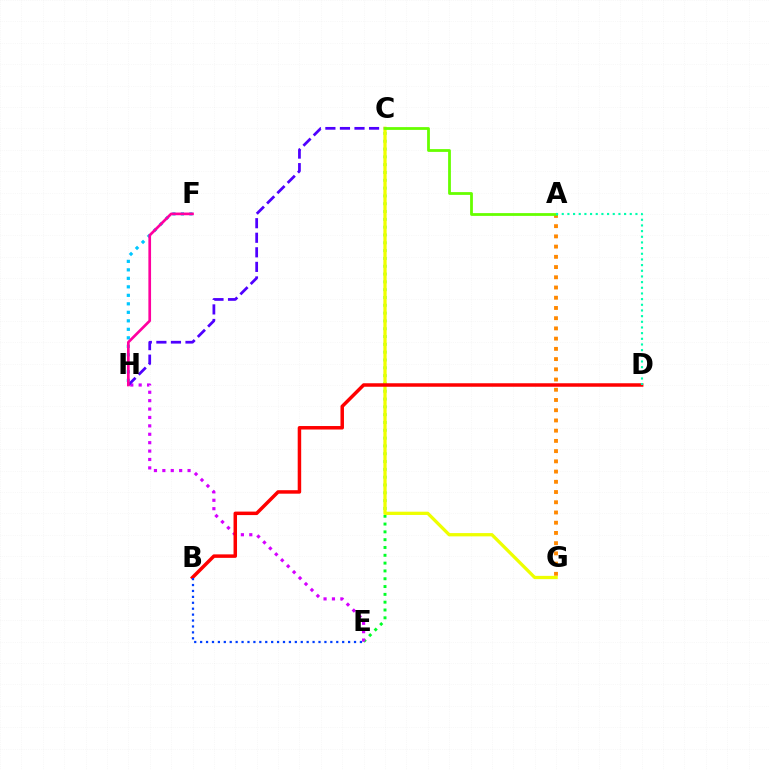{('C', 'E'): [{'color': '#00ff27', 'line_style': 'dotted', 'thickness': 2.12}], ('E', 'H'): [{'color': '#d600ff', 'line_style': 'dotted', 'thickness': 2.28}], ('C', 'H'): [{'color': '#4f00ff', 'line_style': 'dashed', 'thickness': 1.98}], ('F', 'H'): [{'color': '#00c7ff', 'line_style': 'dotted', 'thickness': 2.31}, {'color': '#ff00a0', 'line_style': 'solid', 'thickness': 1.93}], ('A', 'G'): [{'color': '#ff8800', 'line_style': 'dotted', 'thickness': 2.78}], ('C', 'G'): [{'color': '#eeff00', 'line_style': 'solid', 'thickness': 2.36}], ('A', 'C'): [{'color': '#66ff00', 'line_style': 'solid', 'thickness': 2.01}], ('B', 'D'): [{'color': '#ff0000', 'line_style': 'solid', 'thickness': 2.51}], ('B', 'E'): [{'color': '#003fff', 'line_style': 'dotted', 'thickness': 1.61}], ('A', 'D'): [{'color': '#00ffaf', 'line_style': 'dotted', 'thickness': 1.54}]}